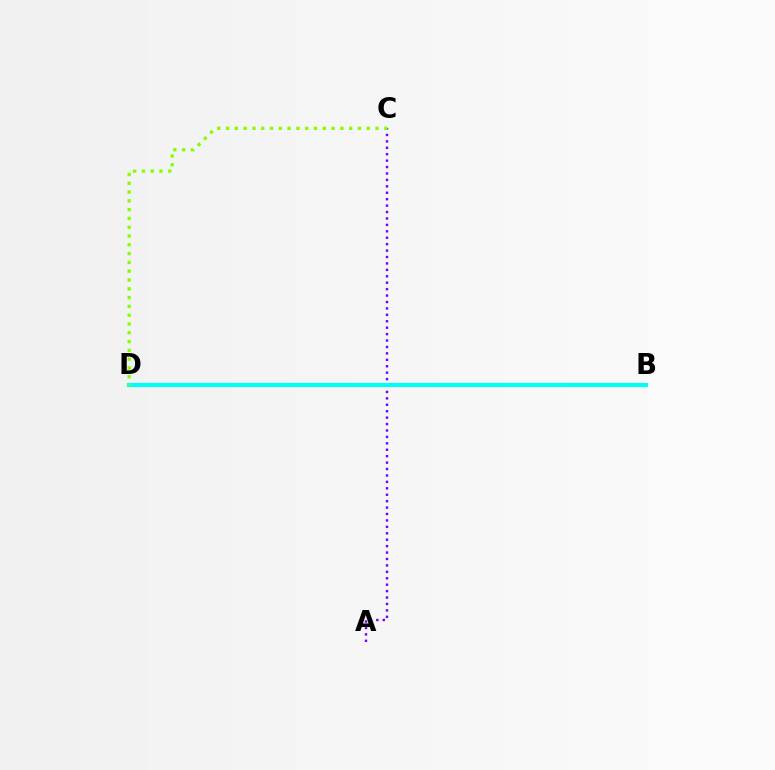{('A', 'C'): [{'color': '#7200ff', 'line_style': 'dotted', 'thickness': 1.75}], ('B', 'D'): [{'color': '#ff0000', 'line_style': 'solid', 'thickness': 2.02}, {'color': '#00fff6', 'line_style': 'solid', 'thickness': 2.97}], ('C', 'D'): [{'color': '#84ff00', 'line_style': 'dotted', 'thickness': 2.39}]}